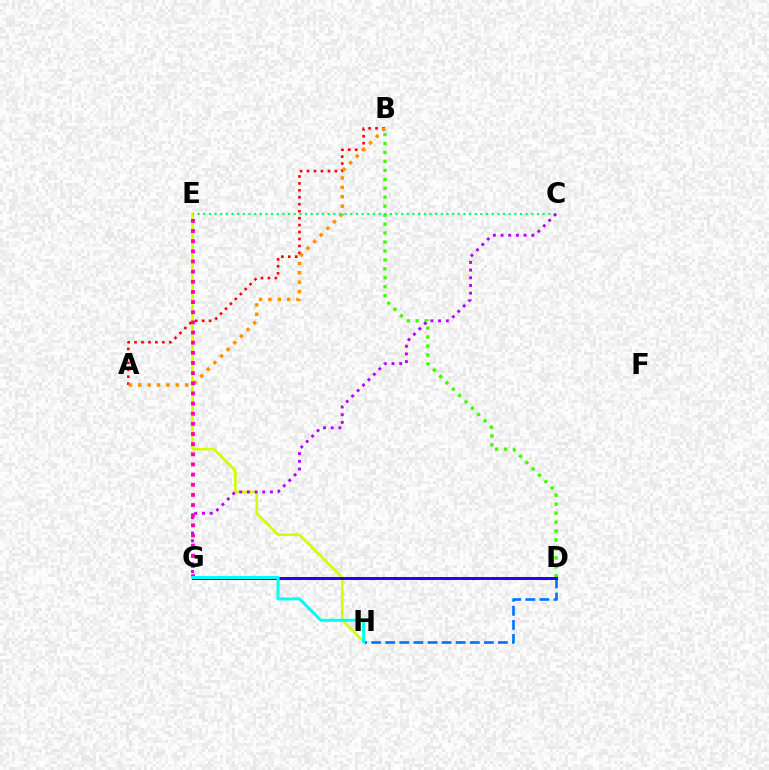{('A', 'B'): [{'color': '#ff0000', 'line_style': 'dotted', 'thickness': 1.89}, {'color': '#ff9400', 'line_style': 'dotted', 'thickness': 2.55}], ('E', 'H'): [{'color': '#d1ff00', 'line_style': 'solid', 'thickness': 1.87}], ('B', 'D'): [{'color': '#3dff00', 'line_style': 'dotted', 'thickness': 2.43}], ('C', 'E'): [{'color': '#00ff5c', 'line_style': 'dotted', 'thickness': 1.54}], ('C', 'G'): [{'color': '#b900ff', 'line_style': 'dotted', 'thickness': 2.09}], ('D', 'H'): [{'color': '#0074ff', 'line_style': 'dashed', 'thickness': 1.91}], ('E', 'G'): [{'color': '#ff00ac', 'line_style': 'dotted', 'thickness': 2.76}], ('D', 'G'): [{'color': '#2500ff', 'line_style': 'solid', 'thickness': 2.16}], ('G', 'H'): [{'color': '#00fff6', 'line_style': 'solid', 'thickness': 2.16}]}